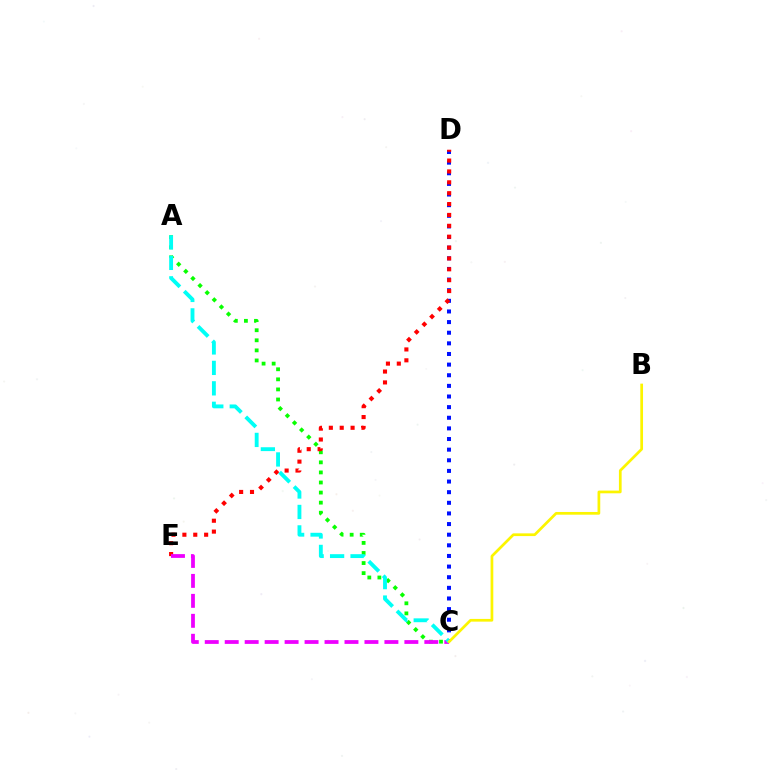{('C', 'D'): [{'color': '#0010ff', 'line_style': 'dotted', 'thickness': 2.89}], ('A', 'C'): [{'color': '#08ff00', 'line_style': 'dotted', 'thickness': 2.74}, {'color': '#00fff6', 'line_style': 'dashed', 'thickness': 2.78}], ('D', 'E'): [{'color': '#ff0000', 'line_style': 'dotted', 'thickness': 2.95}], ('C', 'E'): [{'color': '#ee00ff', 'line_style': 'dashed', 'thickness': 2.71}], ('B', 'C'): [{'color': '#fcf500', 'line_style': 'solid', 'thickness': 1.96}]}